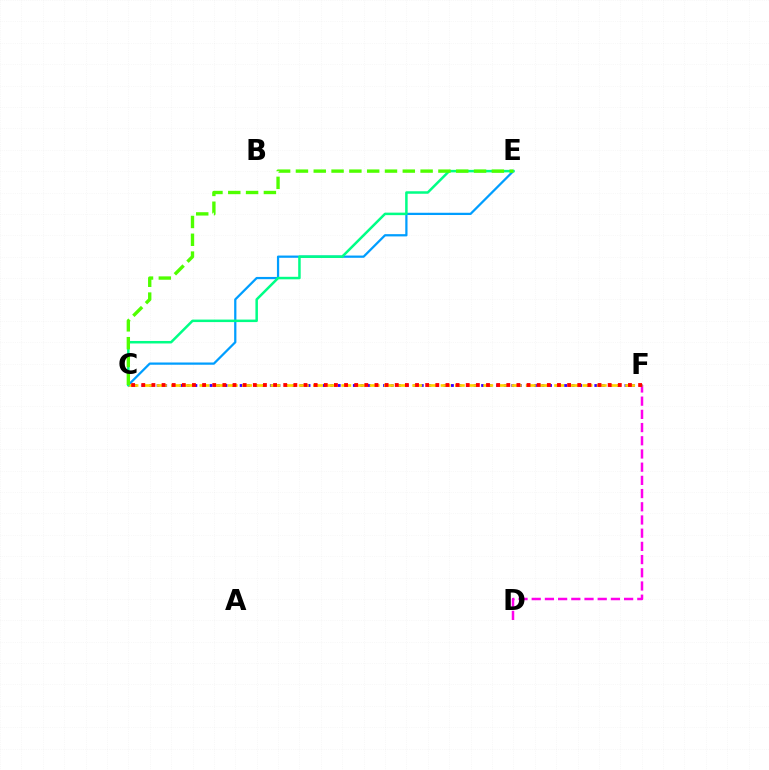{('D', 'F'): [{'color': '#ff00ed', 'line_style': 'dashed', 'thickness': 1.79}], ('C', 'F'): [{'color': '#3700ff', 'line_style': 'dotted', 'thickness': 2.05}, {'color': '#ffd500', 'line_style': 'dashed', 'thickness': 1.93}, {'color': '#ff0000', 'line_style': 'dotted', 'thickness': 2.75}], ('C', 'E'): [{'color': '#009eff', 'line_style': 'solid', 'thickness': 1.62}, {'color': '#00ff86', 'line_style': 'solid', 'thickness': 1.8}, {'color': '#4fff00', 'line_style': 'dashed', 'thickness': 2.42}]}